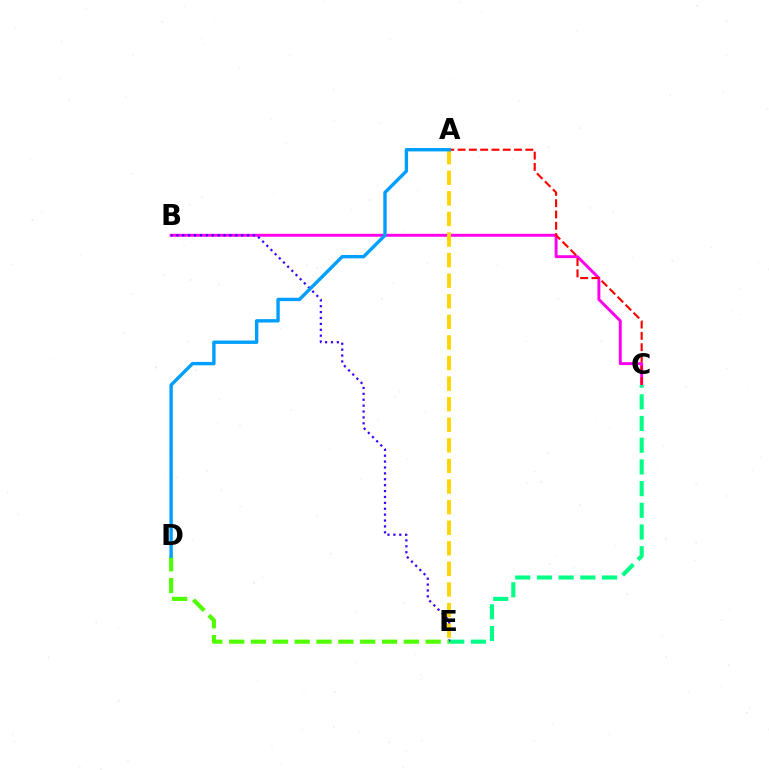{('B', 'C'): [{'color': '#ff00ed', 'line_style': 'solid', 'thickness': 2.11}], ('A', 'C'): [{'color': '#ff0000', 'line_style': 'dashed', 'thickness': 1.53}], ('C', 'E'): [{'color': '#00ff86', 'line_style': 'dashed', 'thickness': 2.95}], ('B', 'E'): [{'color': '#3700ff', 'line_style': 'dotted', 'thickness': 1.6}], ('D', 'E'): [{'color': '#4fff00', 'line_style': 'dashed', 'thickness': 2.97}], ('A', 'E'): [{'color': '#ffd500', 'line_style': 'dashed', 'thickness': 2.8}], ('A', 'D'): [{'color': '#009eff', 'line_style': 'solid', 'thickness': 2.44}]}